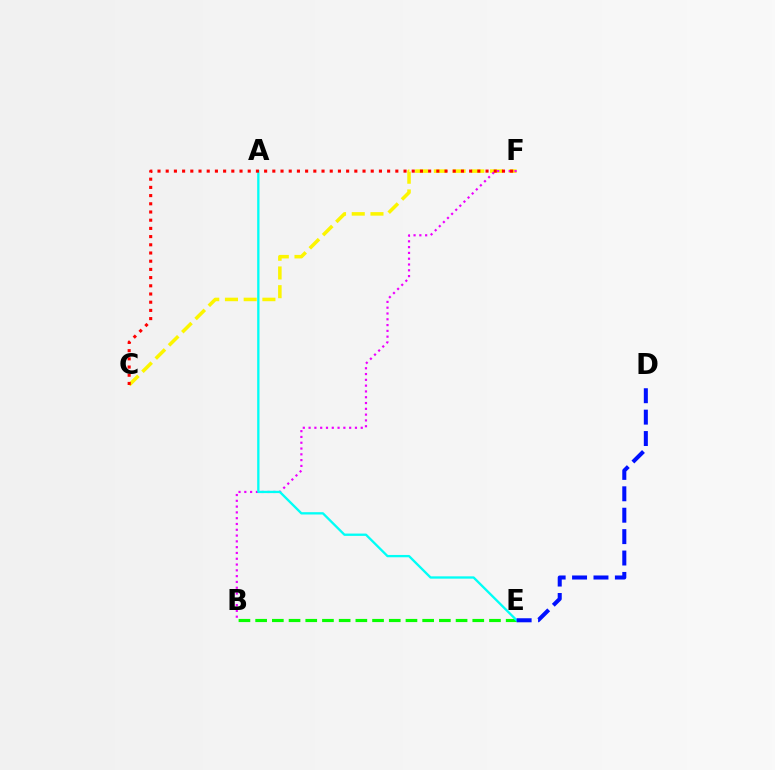{('C', 'F'): [{'color': '#fcf500', 'line_style': 'dashed', 'thickness': 2.54}, {'color': '#ff0000', 'line_style': 'dotted', 'thickness': 2.23}], ('B', 'E'): [{'color': '#08ff00', 'line_style': 'dashed', 'thickness': 2.27}], ('B', 'F'): [{'color': '#ee00ff', 'line_style': 'dotted', 'thickness': 1.57}], ('A', 'E'): [{'color': '#00fff6', 'line_style': 'solid', 'thickness': 1.67}], ('D', 'E'): [{'color': '#0010ff', 'line_style': 'dashed', 'thickness': 2.91}]}